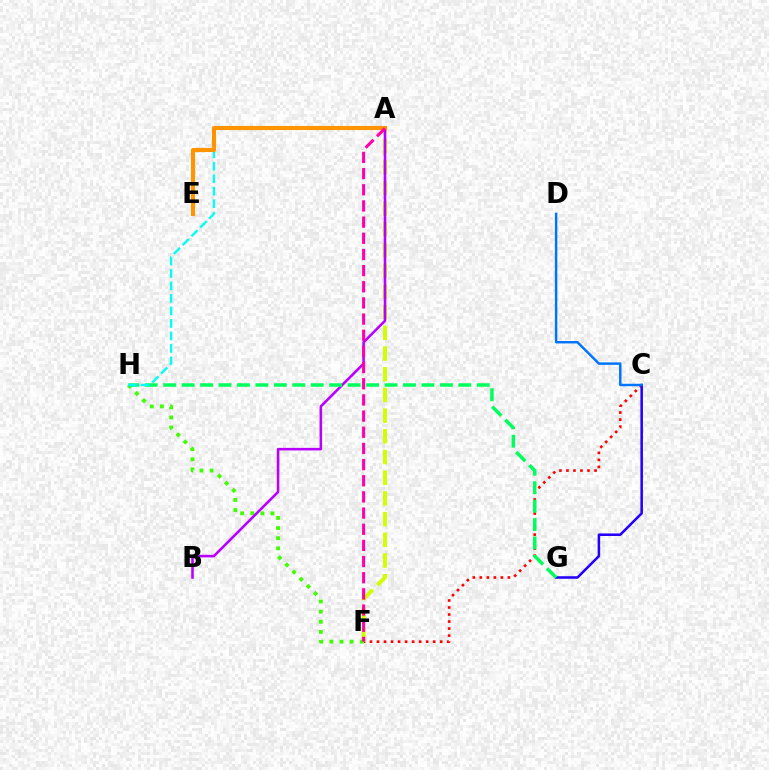{('C', 'F'): [{'color': '#ff0000', 'line_style': 'dotted', 'thickness': 1.91}], ('A', 'F'): [{'color': '#d1ff00', 'line_style': 'dashed', 'thickness': 2.81}, {'color': '#ff00ac', 'line_style': 'dashed', 'thickness': 2.2}], ('F', 'H'): [{'color': '#3dff00', 'line_style': 'dotted', 'thickness': 2.75}], ('C', 'G'): [{'color': '#2500ff', 'line_style': 'solid', 'thickness': 1.84}], ('A', 'B'): [{'color': '#b900ff', 'line_style': 'solid', 'thickness': 1.85}], ('G', 'H'): [{'color': '#00ff5c', 'line_style': 'dashed', 'thickness': 2.51}], ('A', 'H'): [{'color': '#00fff6', 'line_style': 'dashed', 'thickness': 1.7}], ('A', 'E'): [{'color': '#ff9400', 'line_style': 'solid', 'thickness': 2.96}], ('C', 'D'): [{'color': '#0074ff', 'line_style': 'solid', 'thickness': 1.77}]}